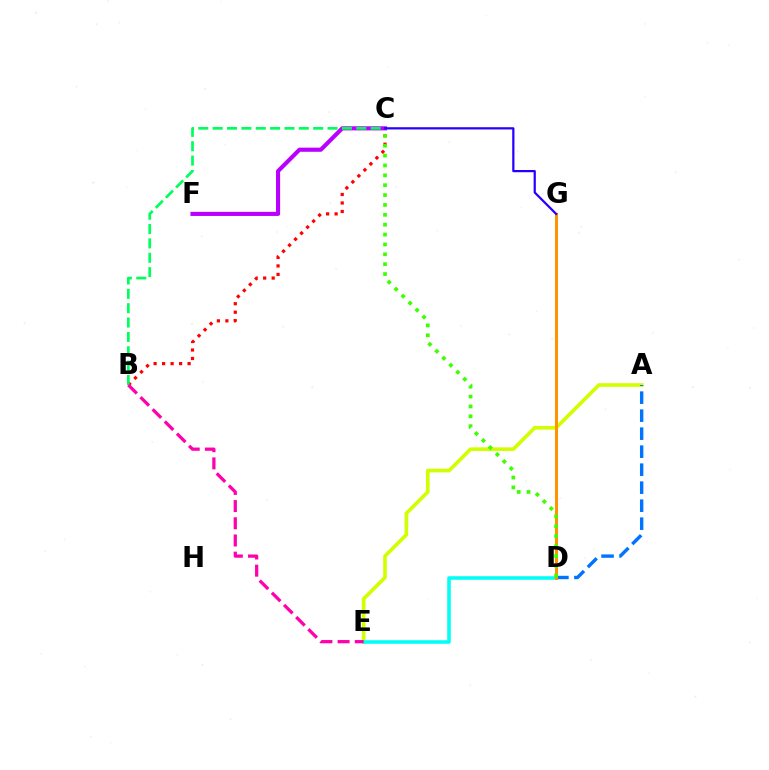{('A', 'E'): [{'color': '#d1ff00', 'line_style': 'solid', 'thickness': 2.62}], ('A', 'D'): [{'color': '#0074ff', 'line_style': 'dashed', 'thickness': 2.45}], ('C', 'F'): [{'color': '#b900ff', 'line_style': 'solid', 'thickness': 2.96}], ('B', 'C'): [{'color': '#ff0000', 'line_style': 'dotted', 'thickness': 2.31}, {'color': '#00ff5c', 'line_style': 'dashed', 'thickness': 1.95}], ('D', 'E'): [{'color': '#00fff6', 'line_style': 'solid', 'thickness': 2.56}], ('D', 'G'): [{'color': '#ff9400', 'line_style': 'solid', 'thickness': 2.21}], ('C', 'D'): [{'color': '#3dff00', 'line_style': 'dotted', 'thickness': 2.68}], ('B', 'E'): [{'color': '#ff00ac', 'line_style': 'dashed', 'thickness': 2.34}], ('C', 'G'): [{'color': '#2500ff', 'line_style': 'solid', 'thickness': 1.6}]}